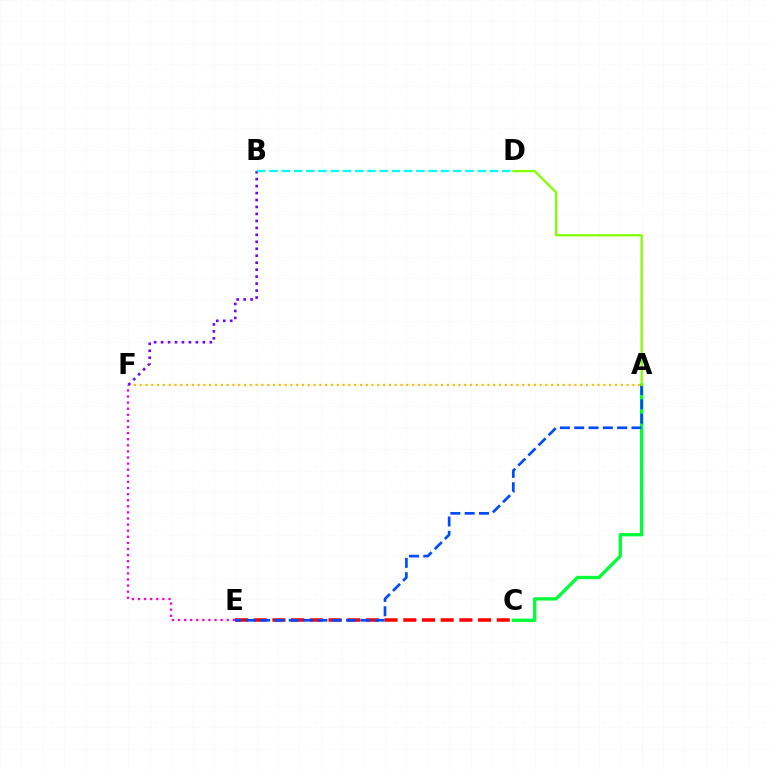{('C', 'E'): [{'color': '#ff0000', 'line_style': 'dashed', 'thickness': 2.54}], ('A', 'F'): [{'color': '#ffbd00', 'line_style': 'dotted', 'thickness': 1.57}], ('B', 'F'): [{'color': '#7200ff', 'line_style': 'dotted', 'thickness': 1.89}], ('A', 'C'): [{'color': '#00ff39', 'line_style': 'solid', 'thickness': 2.39}], ('E', 'F'): [{'color': '#ff00cf', 'line_style': 'dotted', 'thickness': 1.66}], ('A', 'E'): [{'color': '#004bff', 'line_style': 'dashed', 'thickness': 1.95}], ('B', 'D'): [{'color': '#00fff6', 'line_style': 'dashed', 'thickness': 1.66}], ('A', 'D'): [{'color': '#84ff00', 'line_style': 'solid', 'thickness': 1.65}]}